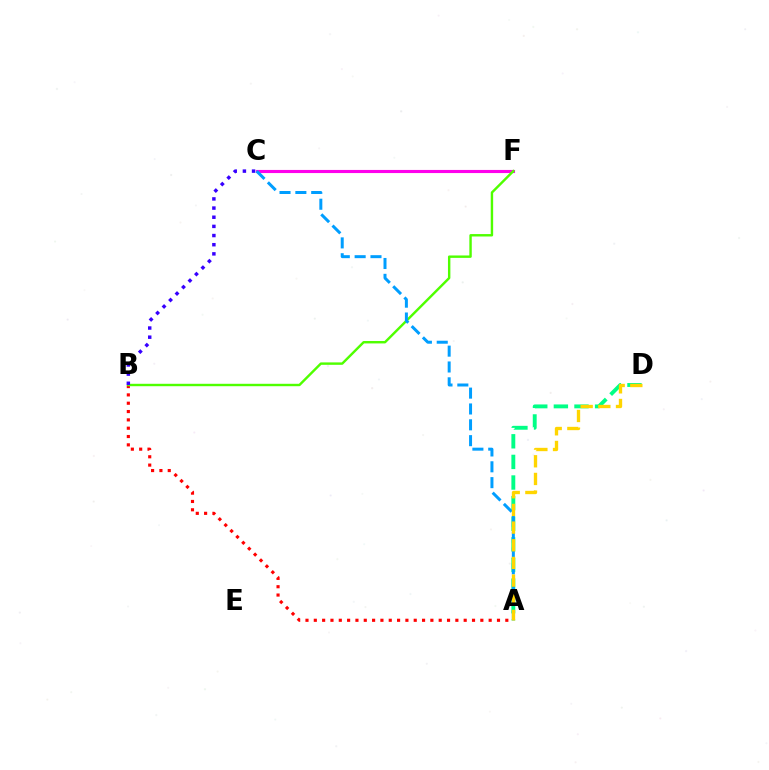{('C', 'F'): [{'color': '#ff00ed', 'line_style': 'solid', 'thickness': 2.25}], ('A', 'D'): [{'color': '#00ff86', 'line_style': 'dashed', 'thickness': 2.8}, {'color': '#ffd500', 'line_style': 'dashed', 'thickness': 2.4}], ('A', 'B'): [{'color': '#ff0000', 'line_style': 'dotted', 'thickness': 2.26}], ('B', 'F'): [{'color': '#4fff00', 'line_style': 'solid', 'thickness': 1.74}], ('A', 'C'): [{'color': '#009eff', 'line_style': 'dashed', 'thickness': 2.15}], ('B', 'C'): [{'color': '#3700ff', 'line_style': 'dotted', 'thickness': 2.49}]}